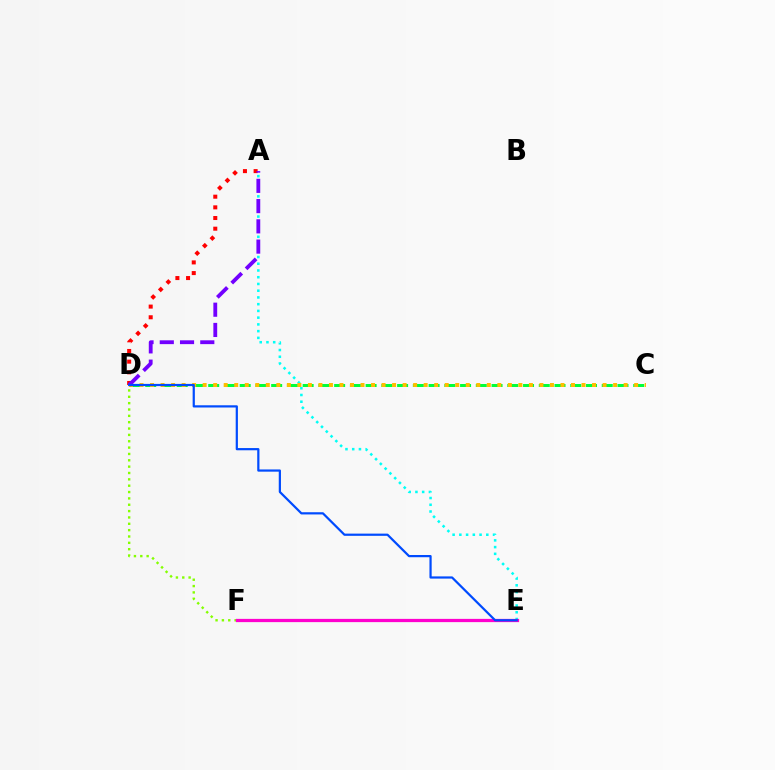{('A', 'E'): [{'color': '#00fff6', 'line_style': 'dotted', 'thickness': 1.83}], ('D', 'F'): [{'color': '#84ff00', 'line_style': 'dotted', 'thickness': 1.73}], ('E', 'F'): [{'color': '#ff00cf', 'line_style': 'solid', 'thickness': 2.34}], ('C', 'D'): [{'color': '#00ff39', 'line_style': 'dashed', 'thickness': 2.14}, {'color': '#ffbd00', 'line_style': 'dotted', 'thickness': 2.86}], ('A', 'D'): [{'color': '#ff0000', 'line_style': 'dotted', 'thickness': 2.9}, {'color': '#7200ff', 'line_style': 'dashed', 'thickness': 2.75}], ('D', 'E'): [{'color': '#004bff', 'line_style': 'solid', 'thickness': 1.59}]}